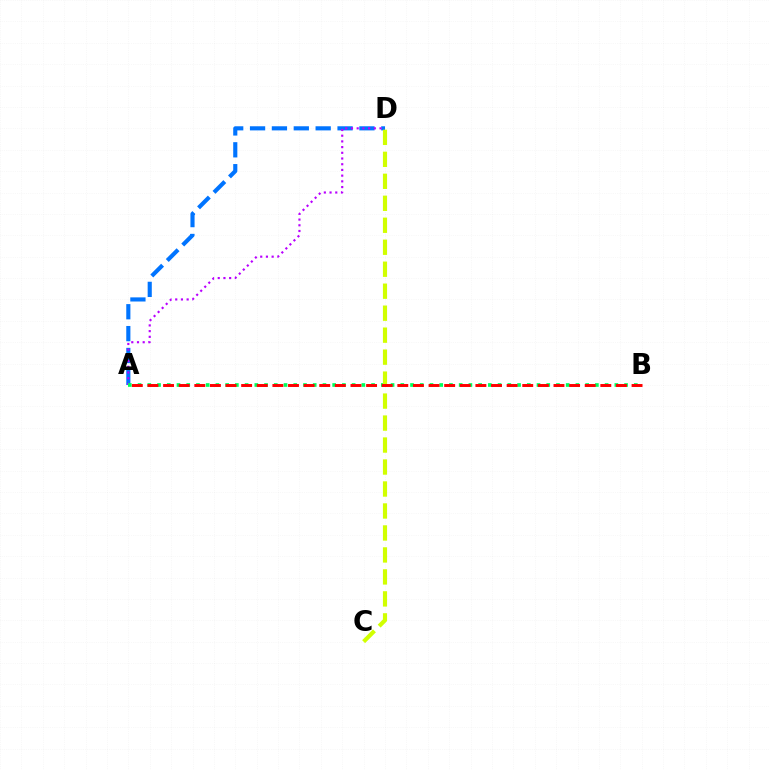{('A', 'D'): [{'color': '#0074ff', 'line_style': 'dashed', 'thickness': 2.97}, {'color': '#b900ff', 'line_style': 'dotted', 'thickness': 1.55}], ('A', 'B'): [{'color': '#00ff5c', 'line_style': 'dotted', 'thickness': 2.64}, {'color': '#ff0000', 'line_style': 'dashed', 'thickness': 2.12}], ('C', 'D'): [{'color': '#d1ff00', 'line_style': 'dashed', 'thickness': 2.99}]}